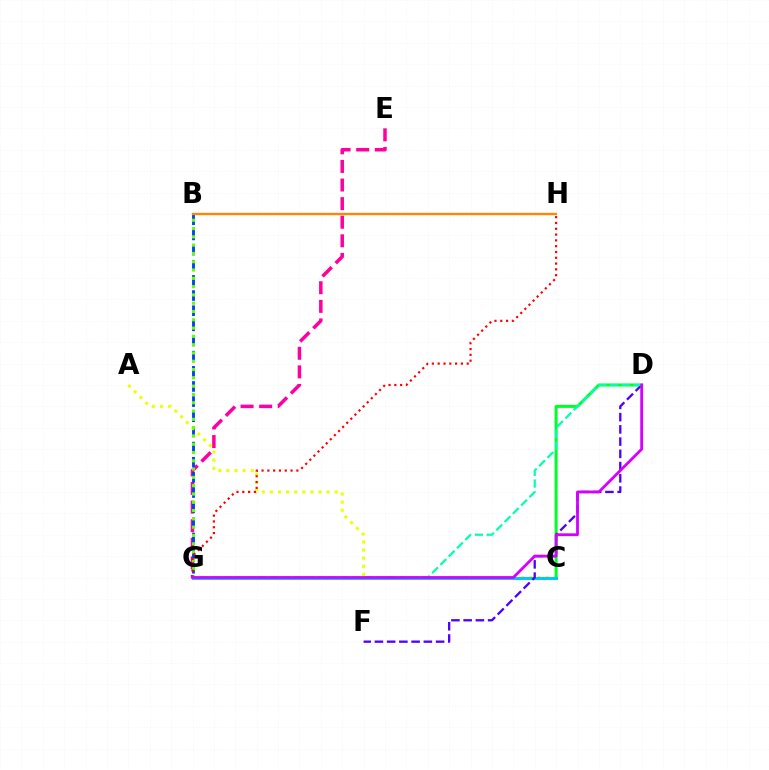{('E', 'G'): [{'color': '#ff00a0', 'line_style': 'dashed', 'thickness': 2.53}], ('B', 'G'): [{'color': '#003fff', 'line_style': 'dashed', 'thickness': 2.06}, {'color': '#66ff00', 'line_style': 'dotted', 'thickness': 2.25}], ('A', 'C'): [{'color': '#eeff00', 'line_style': 'dotted', 'thickness': 2.2}], ('C', 'D'): [{'color': '#00ff27', 'line_style': 'solid', 'thickness': 2.18}], ('C', 'G'): [{'color': '#00c7ff', 'line_style': 'solid', 'thickness': 2.14}], ('G', 'H'): [{'color': '#ff0000', 'line_style': 'dotted', 'thickness': 1.58}], ('D', 'F'): [{'color': '#4f00ff', 'line_style': 'dashed', 'thickness': 1.66}], ('B', 'H'): [{'color': '#ff8800', 'line_style': 'solid', 'thickness': 1.67}], ('D', 'G'): [{'color': '#00ffaf', 'line_style': 'dashed', 'thickness': 1.59}, {'color': '#d600ff', 'line_style': 'solid', 'thickness': 2.02}]}